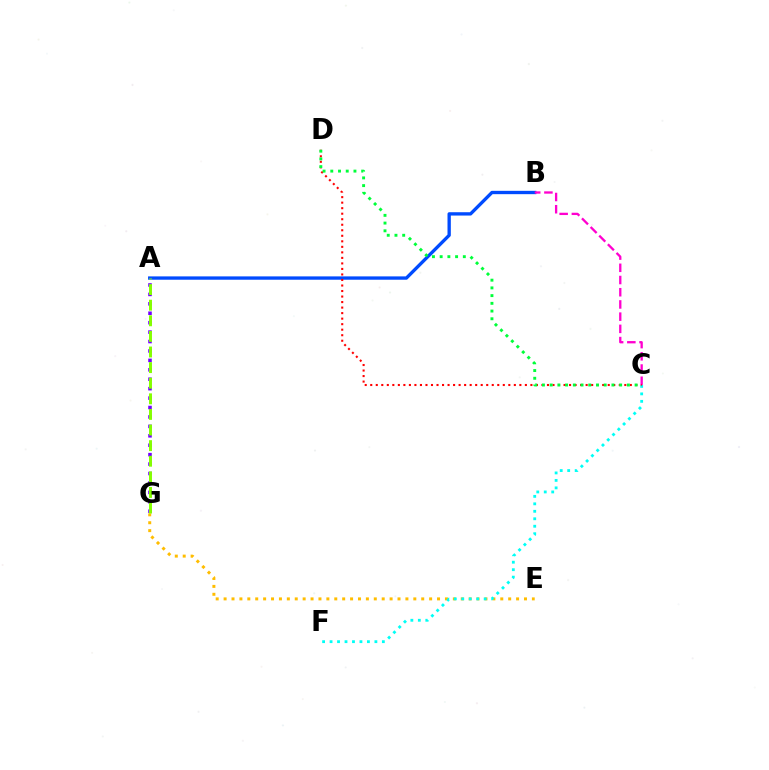{('A', 'B'): [{'color': '#004bff', 'line_style': 'solid', 'thickness': 2.4}], ('E', 'G'): [{'color': '#ffbd00', 'line_style': 'dotted', 'thickness': 2.15}], ('C', 'F'): [{'color': '#00fff6', 'line_style': 'dotted', 'thickness': 2.03}], ('B', 'C'): [{'color': '#ff00cf', 'line_style': 'dashed', 'thickness': 1.66}], ('A', 'G'): [{'color': '#7200ff', 'line_style': 'dotted', 'thickness': 2.56}, {'color': '#84ff00', 'line_style': 'dashed', 'thickness': 2.12}], ('C', 'D'): [{'color': '#ff0000', 'line_style': 'dotted', 'thickness': 1.5}, {'color': '#00ff39', 'line_style': 'dotted', 'thickness': 2.1}]}